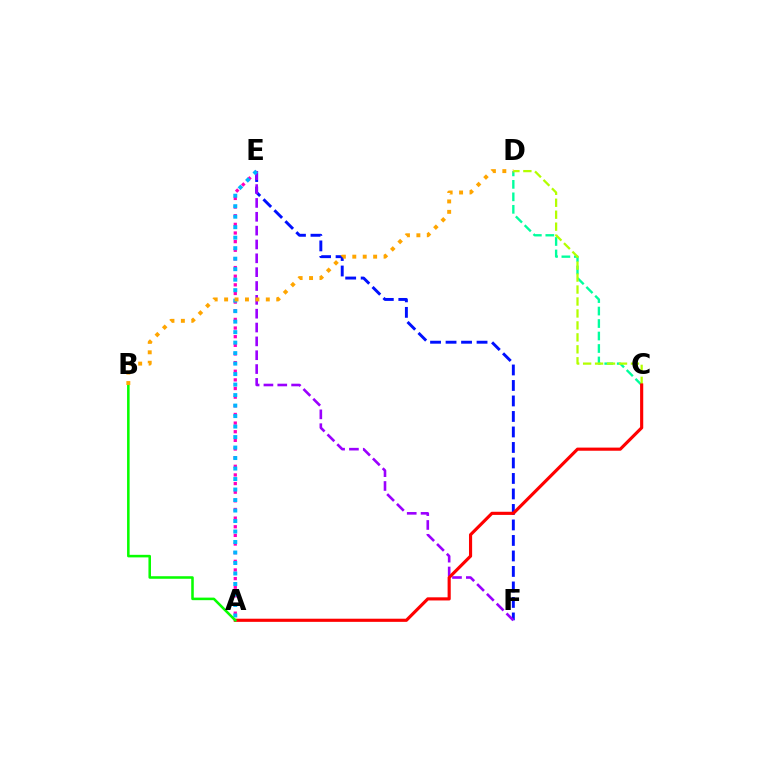{('E', 'F'): [{'color': '#0010ff', 'line_style': 'dashed', 'thickness': 2.11}, {'color': '#9b00ff', 'line_style': 'dashed', 'thickness': 1.88}], ('A', 'E'): [{'color': '#ff00bd', 'line_style': 'dotted', 'thickness': 2.35}, {'color': '#00b5ff', 'line_style': 'dotted', 'thickness': 2.85}], ('C', 'D'): [{'color': '#00ff9d', 'line_style': 'dashed', 'thickness': 1.7}, {'color': '#b3ff00', 'line_style': 'dashed', 'thickness': 1.62}], ('A', 'C'): [{'color': '#ff0000', 'line_style': 'solid', 'thickness': 2.26}], ('A', 'B'): [{'color': '#08ff00', 'line_style': 'solid', 'thickness': 1.84}], ('B', 'D'): [{'color': '#ffa500', 'line_style': 'dotted', 'thickness': 2.83}]}